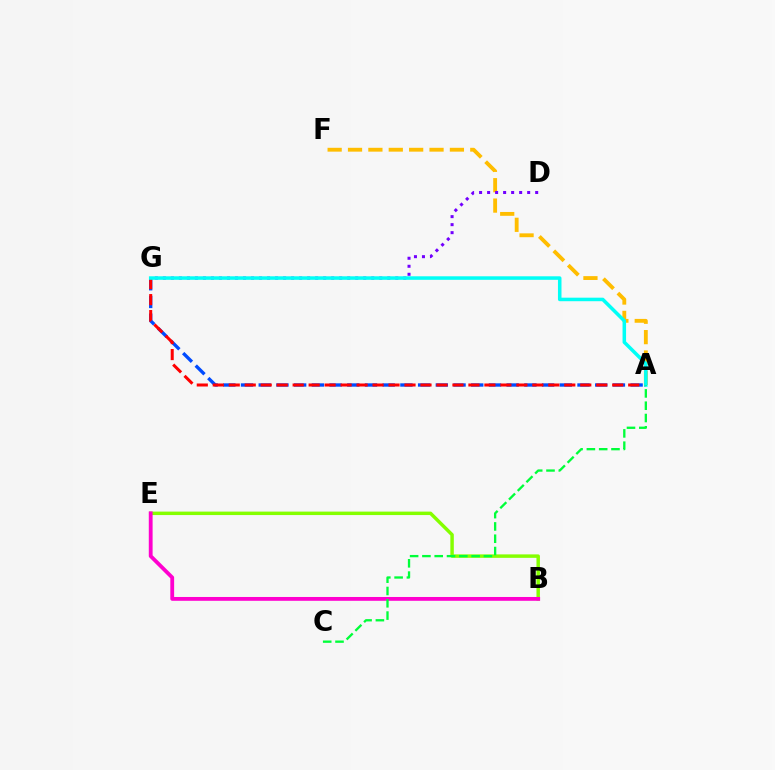{('A', 'F'): [{'color': '#ffbd00', 'line_style': 'dashed', 'thickness': 2.77}], ('B', 'E'): [{'color': '#84ff00', 'line_style': 'solid', 'thickness': 2.49}, {'color': '#ff00cf', 'line_style': 'solid', 'thickness': 2.75}], ('A', 'G'): [{'color': '#004bff', 'line_style': 'dashed', 'thickness': 2.41}, {'color': '#ff0000', 'line_style': 'dashed', 'thickness': 2.17}, {'color': '#00fff6', 'line_style': 'solid', 'thickness': 2.54}], ('D', 'G'): [{'color': '#7200ff', 'line_style': 'dotted', 'thickness': 2.18}], ('A', 'C'): [{'color': '#00ff39', 'line_style': 'dashed', 'thickness': 1.67}]}